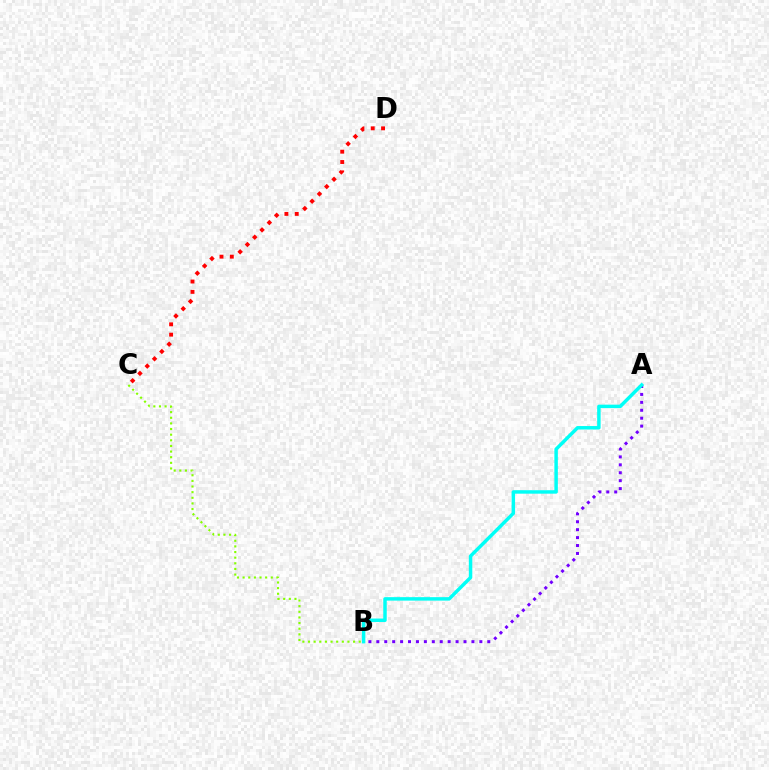{('C', 'D'): [{'color': '#ff0000', 'line_style': 'dotted', 'thickness': 2.81}], ('B', 'C'): [{'color': '#84ff00', 'line_style': 'dotted', 'thickness': 1.53}], ('A', 'B'): [{'color': '#7200ff', 'line_style': 'dotted', 'thickness': 2.15}, {'color': '#00fff6', 'line_style': 'solid', 'thickness': 2.5}]}